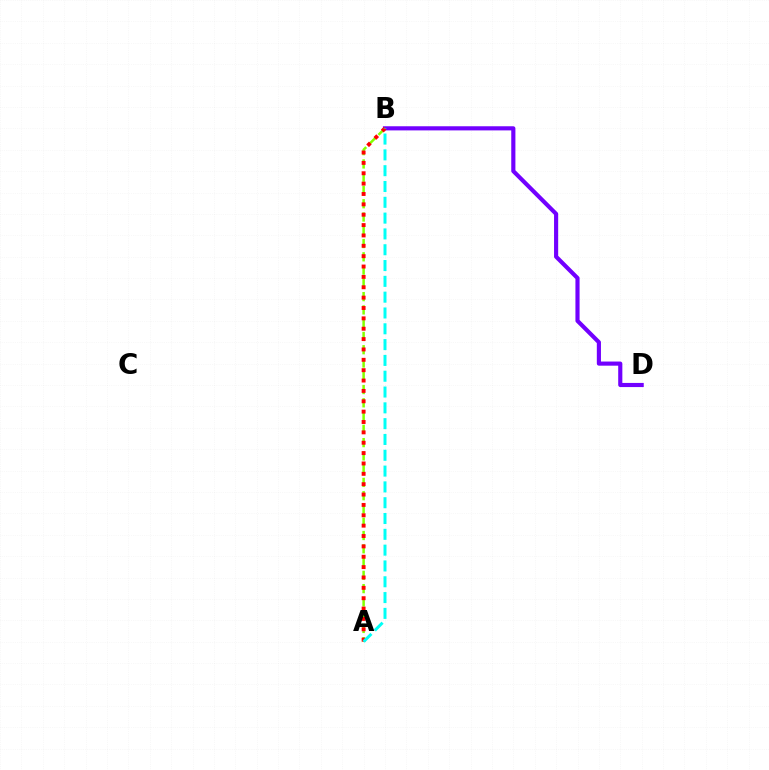{('B', 'D'): [{'color': '#7200ff', 'line_style': 'solid', 'thickness': 2.98}], ('A', 'B'): [{'color': '#84ff00', 'line_style': 'dashed', 'thickness': 1.8}, {'color': '#ff0000', 'line_style': 'dotted', 'thickness': 2.82}, {'color': '#00fff6', 'line_style': 'dashed', 'thickness': 2.15}]}